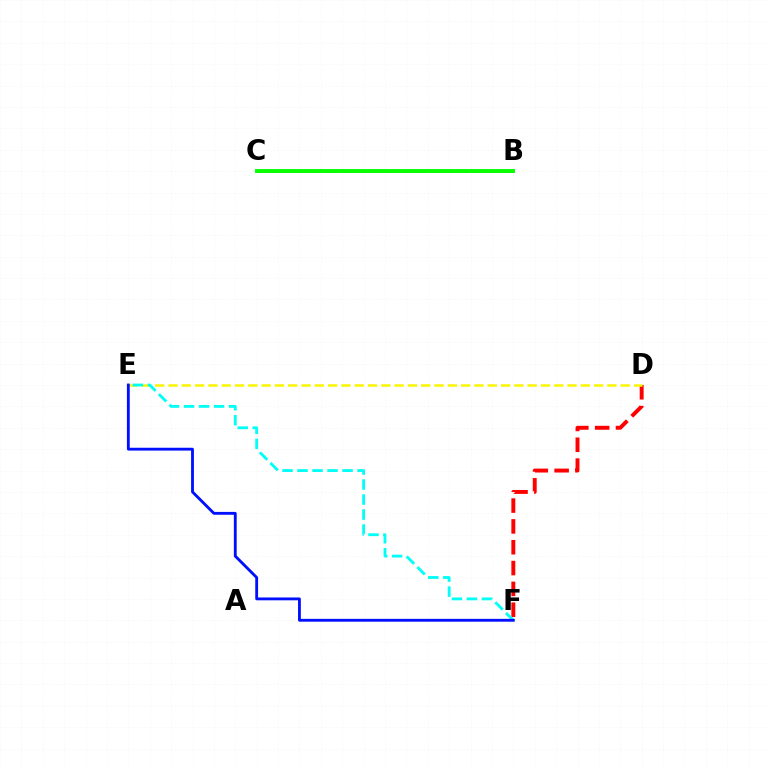{('B', 'C'): [{'color': '#ee00ff', 'line_style': 'dashed', 'thickness': 2.0}, {'color': '#08ff00', 'line_style': 'solid', 'thickness': 2.83}], ('D', 'F'): [{'color': '#ff0000', 'line_style': 'dashed', 'thickness': 2.83}], ('D', 'E'): [{'color': '#fcf500', 'line_style': 'dashed', 'thickness': 1.81}], ('E', 'F'): [{'color': '#00fff6', 'line_style': 'dashed', 'thickness': 2.04}, {'color': '#0010ff', 'line_style': 'solid', 'thickness': 2.05}]}